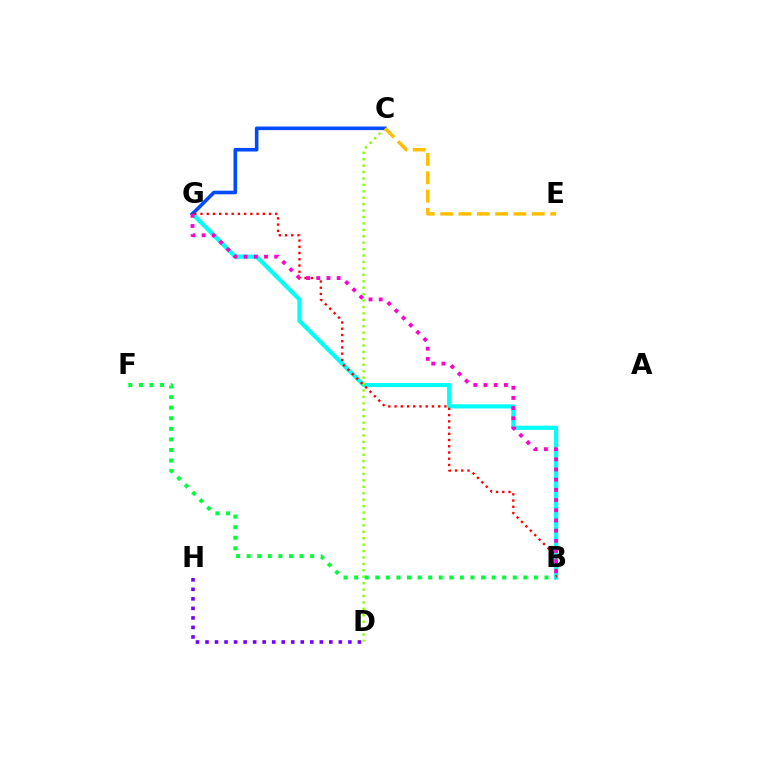{('B', 'G'): [{'color': '#00fff6', 'line_style': 'solid', 'thickness': 2.99}, {'color': '#ff0000', 'line_style': 'dotted', 'thickness': 1.69}, {'color': '#ff00cf', 'line_style': 'dotted', 'thickness': 2.77}], ('C', 'D'): [{'color': '#84ff00', 'line_style': 'dotted', 'thickness': 1.75}], ('C', 'G'): [{'color': '#004bff', 'line_style': 'solid', 'thickness': 2.58}], ('B', 'F'): [{'color': '#00ff39', 'line_style': 'dotted', 'thickness': 2.87}], ('C', 'E'): [{'color': '#ffbd00', 'line_style': 'dashed', 'thickness': 2.49}], ('D', 'H'): [{'color': '#7200ff', 'line_style': 'dotted', 'thickness': 2.59}]}